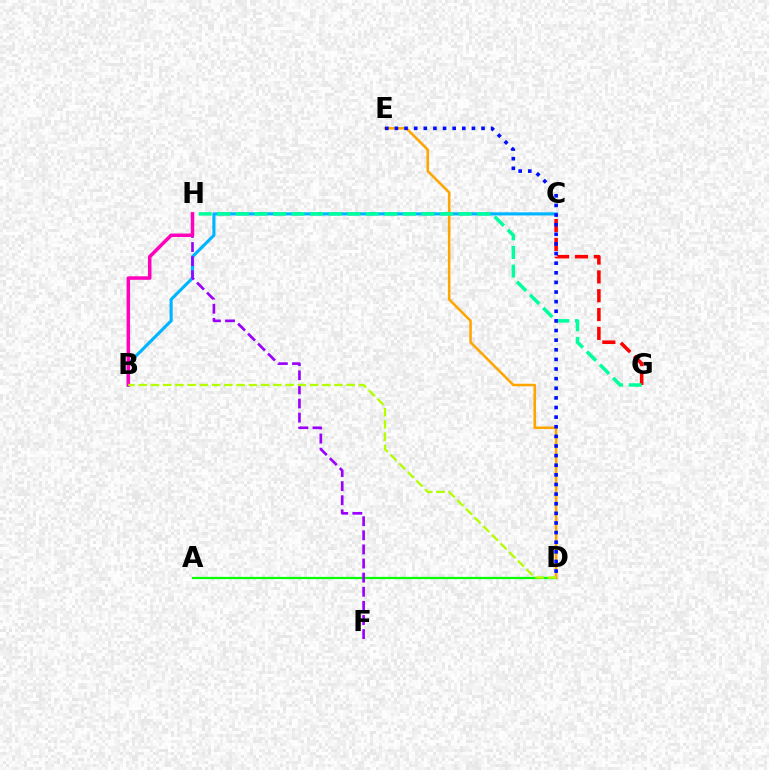{('B', 'C'): [{'color': '#00b5ff', 'line_style': 'solid', 'thickness': 2.25}], ('A', 'D'): [{'color': '#08ff00', 'line_style': 'solid', 'thickness': 1.61}], ('C', 'G'): [{'color': '#ff0000', 'line_style': 'dashed', 'thickness': 2.56}], ('F', 'H'): [{'color': '#9b00ff', 'line_style': 'dashed', 'thickness': 1.92}], ('D', 'E'): [{'color': '#ffa500', 'line_style': 'solid', 'thickness': 1.83}, {'color': '#0010ff', 'line_style': 'dotted', 'thickness': 2.61}], ('G', 'H'): [{'color': '#00ff9d', 'line_style': 'dashed', 'thickness': 2.52}], ('B', 'H'): [{'color': '#ff00bd', 'line_style': 'solid', 'thickness': 2.52}], ('B', 'D'): [{'color': '#b3ff00', 'line_style': 'dashed', 'thickness': 1.66}]}